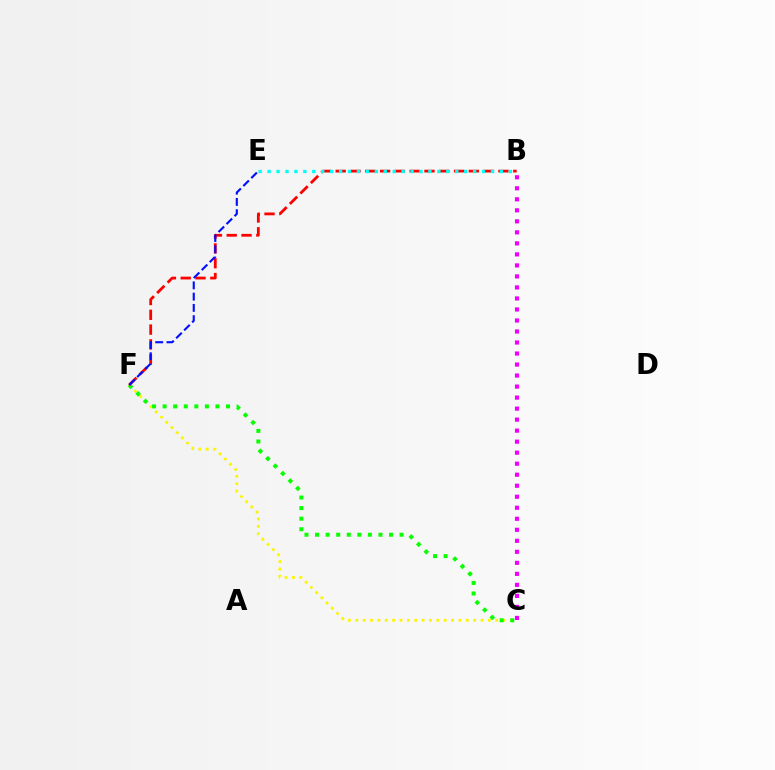{('C', 'F'): [{'color': '#fcf500', 'line_style': 'dotted', 'thickness': 2.0}, {'color': '#08ff00', 'line_style': 'dotted', 'thickness': 2.87}], ('B', 'C'): [{'color': '#ee00ff', 'line_style': 'dotted', 'thickness': 2.99}], ('B', 'F'): [{'color': '#ff0000', 'line_style': 'dashed', 'thickness': 2.01}], ('E', 'F'): [{'color': '#0010ff', 'line_style': 'dashed', 'thickness': 1.53}], ('B', 'E'): [{'color': '#00fff6', 'line_style': 'dotted', 'thickness': 2.43}]}